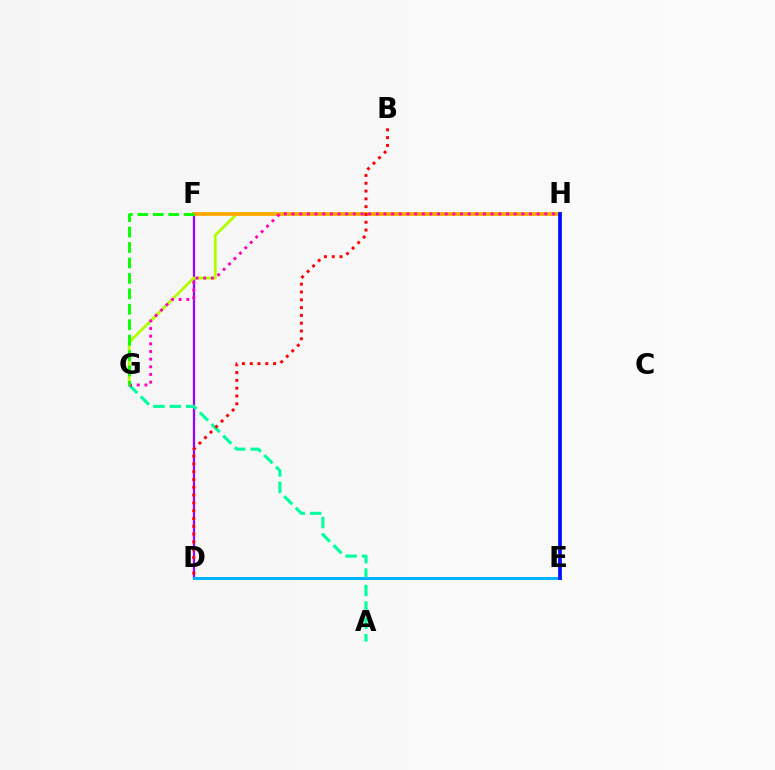{('D', 'F'): [{'color': '#9b00ff', 'line_style': 'solid', 'thickness': 1.62}], ('G', 'H'): [{'color': '#b3ff00', 'line_style': 'solid', 'thickness': 2.02}, {'color': '#ff00bd', 'line_style': 'dotted', 'thickness': 2.08}], ('F', 'H'): [{'color': '#ffa500', 'line_style': 'solid', 'thickness': 2.64}], ('A', 'G'): [{'color': '#00ff9d', 'line_style': 'dashed', 'thickness': 2.23}], ('D', 'E'): [{'color': '#00b5ff', 'line_style': 'solid', 'thickness': 2.15}], ('F', 'G'): [{'color': '#08ff00', 'line_style': 'dashed', 'thickness': 2.1}], ('B', 'D'): [{'color': '#ff0000', 'line_style': 'dotted', 'thickness': 2.12}], ('E', 'H'): [{'color': '#0010ff', 'line_style': 'solid', 'thickness': 2.69}]}